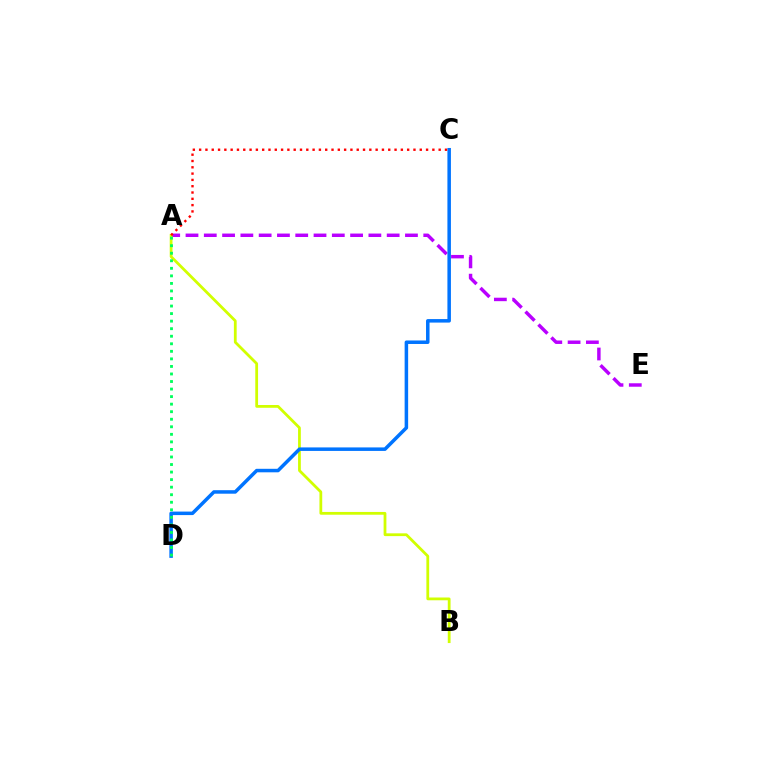{('A', 'E'): [{'color': '#b900ff', 'line_style': 'dashed', 'thickness': 2.48}], ('A', 'B'): [{'color': '#d1ff00', 'line_style': 'solid', 'thickness': 2.0}], ('C', 'D'): [{'color': '#0074ff', 'line_style': 'solid', 'thickness': 2.53}], ('A', 'C'): [{'color': '#ff0000', 'line_style': 'dotted', 'thickness': 1.71}], ('A', 'D'): [{'color': '#00ff5c', 'line_style': 'dotted', 'thickness': 2.05}]}